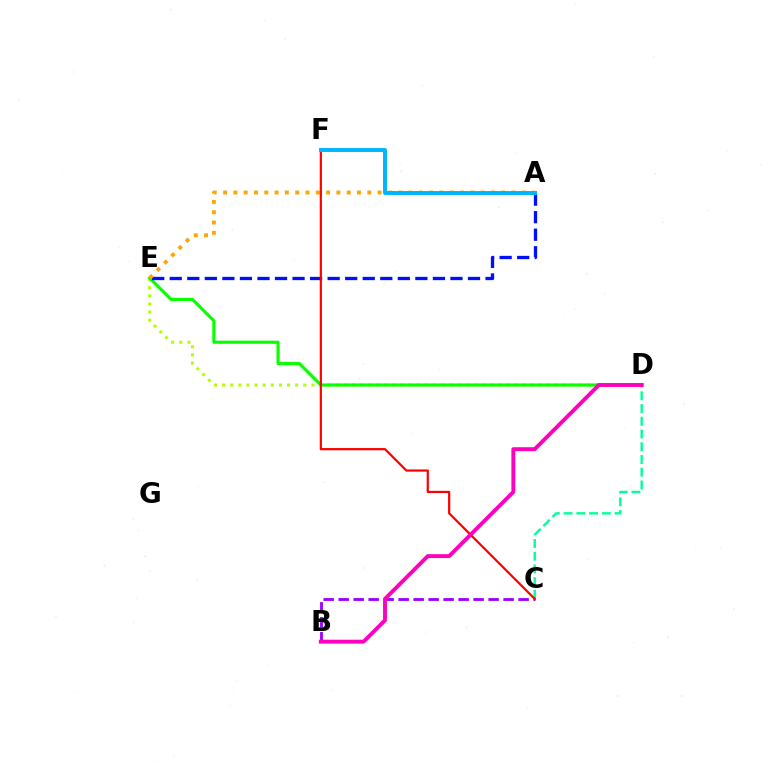{('D', 'E'): [{'color': '#b3ff00', 'line_style': 'dotted', 'thickness': 2.21}, {'color': '#08ff00', 'line_style': 'solid', 'thickness': 2.26}], ('C', 'D'): [{'color': '#00ff9d', 'line_style': 'dashed', 'thickness': 1.73}], ('B', 'C'): [{'color': '#9b00ff', 'line_style': 'dashed', 'thickness': 2.04}], ('A', 'E'): [{'color': '#0010ff', 'line_style': 'dashed', 'thickness': 2.38}, {'color': '#ffa500', 'line_style': 'dotted', 'thickness': 2.8}], ('C', 'F'): [{'color': '#ff0000', 'line_style': 'solid', 'thickness': 1.59}], ('A', 'F'): [{'color': '#00b5ff', 'line_style': 'solid', 'thickness': 2.84}], ('B', 'D'): [{'color': '#ff00bd', 'line_style': 'solid', 'thickness': 2.81}]}